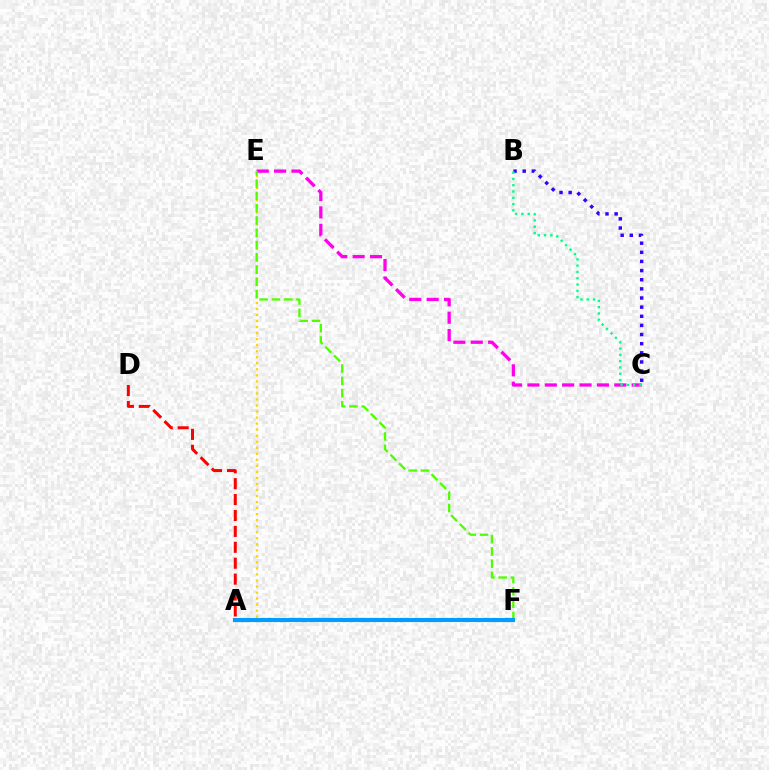{('A', 'E'): [{'color': '#ffd500', 'line_style': 'dotted', 'thickness': 1.64}], ('A', 'D'): [{'color': '#ff0000', 'line_style': 'dashed', 'thickness': 2.16}], ('C', 'E'): [{'color': '#ff00ed', 'line_style': 'dashed', 'thickness': 2.36}], ('E', 'F'): [{'color': '#4fff00', 'line_style': 'dashed', 'thickness': 1.67}], ('A', 'F'): [{'color': '#009eff', 'line_style': 'solid', 'thickness': 2.96}], ('B', 'C'): [{'color': '#3700ff', 'line_style': 'dotted', 'thickness': 2.48}, {'color': '#00ff86', 'line_style': 'dotted', 'thickness': 1.71}]}